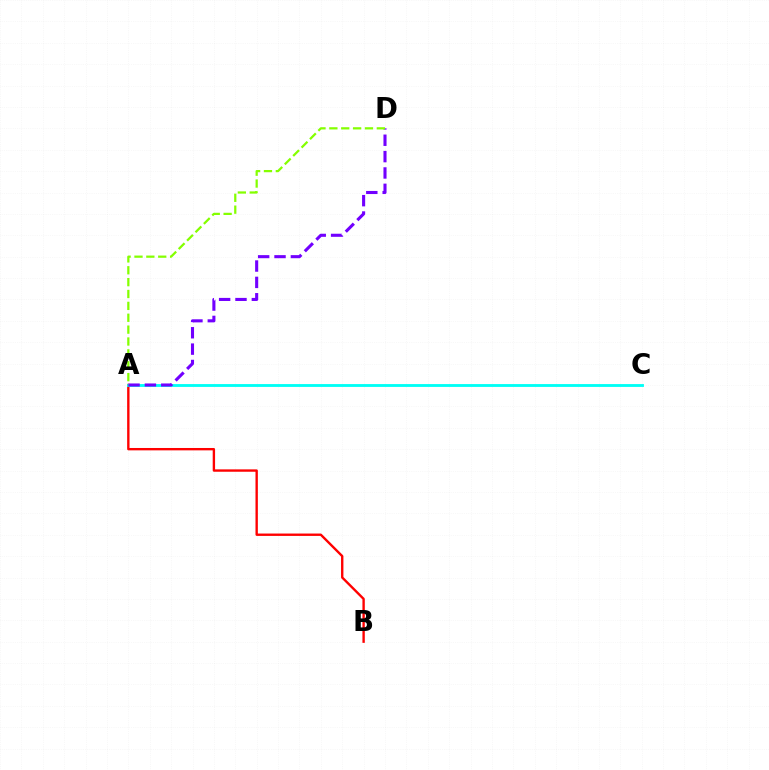{('A', 'B'): [{'color': '#ff0000', 'line_style': 'solid', 'thickness': 1.71}], ('A', 'C'): [{'color': '#00fff6', 'line_style': 'solid', 'thickness': 2.05}], ('A', 'D'): [{'color': '#7200ff', 'line_style': 'dashed', 'thickness': 2.22}, {'color': '#84ff00', 'line_style': 'dashed', 'thickness': 1.61}]}